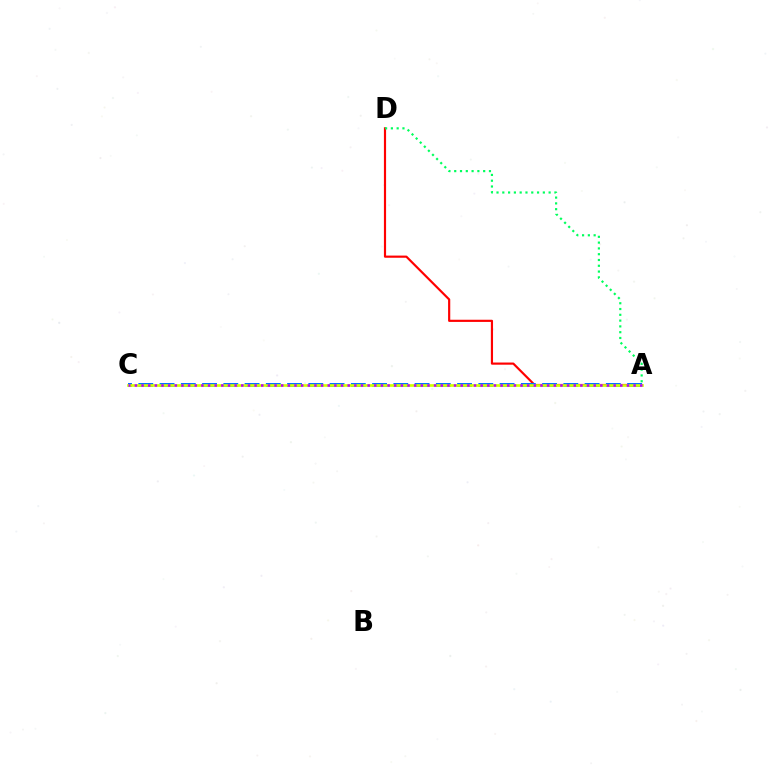{('A', 'D'): [{'color': '#ff0000', 'line_style': 'solid', 'thickness': 1.56}, {'color': '#00ff5c', 'line_style': 'dotted', 'thickness': 1.57}], ('A', 'C'): [{'color': '#0074ff', 'line_style': 'dashed', 'thickness': 2.89}, {'color': '#d1ff00', 'line_style': 'solid', 'thickness': 1.92}, {'color': '#b900ff', 'line_style': 'dotted', 'thickness': 1.81}]}